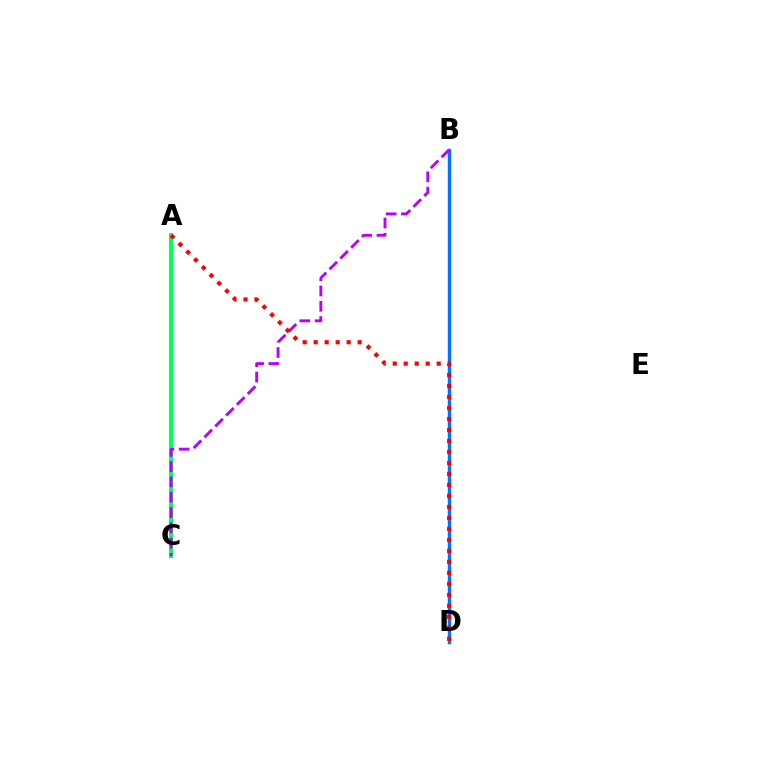{('A', 'C'): [{'color': '#d1ff00', 'line_style': 'dotted', 'thickness': 2.75}, {'color': '#00ff5c', 'line_style': 'solid', 'thickness': 2.96}], ('B', 'D'): [{'color': '#0074ff', 'line_style': 'solid', 'thickness': 2.48}], ('B', 'C'): [{'color': '#b900ff', 'line_style': 'dashed', 'thickness': 2.08}], ('A', 'D'): [{'color': '#ff0000', 'line_style': 'dotted', 'thickness': 2.99}]}